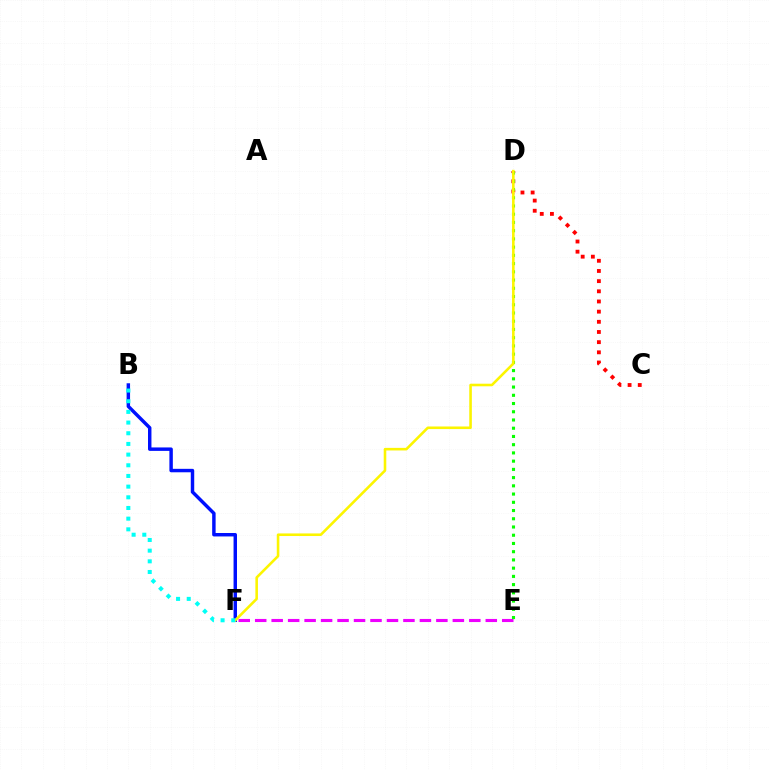{('C', 'D'): [{'color': '#ff0000', 'line_style': 'dotted', 'thickness': 2.76}], ('E', 'F'): [{'color': '#ee00ff', 'line_style': 'dashed', 'thickness': 2.24}], ('D', 'E'): [{'color': '#08ff00', 'line_style': 'dotted', 'thickness': 2.24}], ('B', 'F'): [{'color': '#0010ff', 'line_style': 'solid', 'thickness': 2.48}, {'color': '#00fff6', 'line_style': 'dotted', 'thickness': 2.9}], ('D', 'F'): [{'color': '#fcf500', 'line_style': 'solid', 'thickness': 1.86}]}